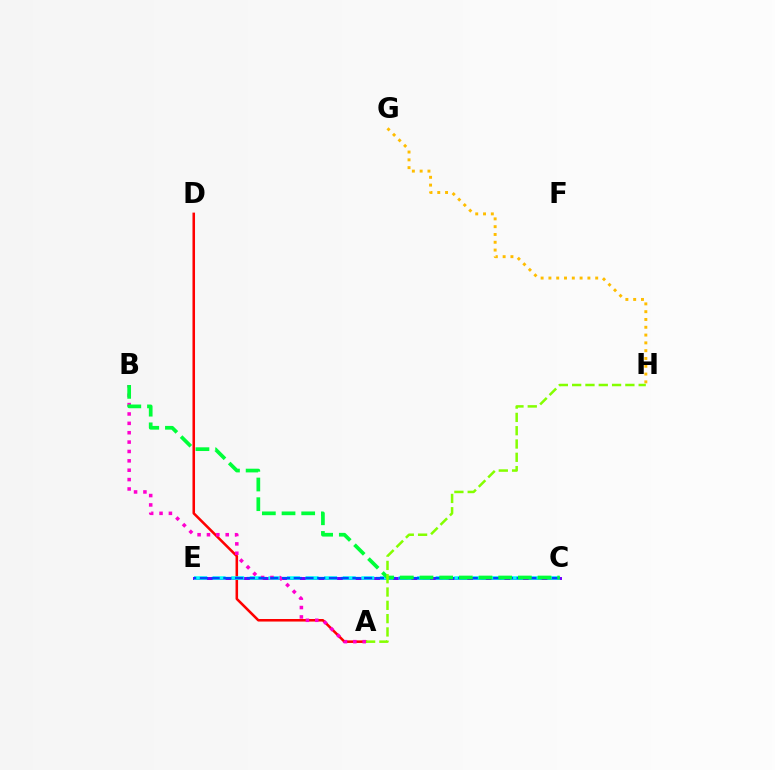{('C', 'E'): [{'color': '#7200ff', 'line_style': 'solid', 'thickness': 2.13}, {'color': '#00fff6', 'line_style': 'dashed', 'thickness': 2.53}, {'color': '#004bff', 'line_style': 'dashed', 'thickness': 1.59}], ('A', 'D'): [{'color': '#ff0000', 'line_style': 'solid', 'thickness': 1.83}], ('G', 'H'): [{'color': '#ffbd00', 'line_style': 'dotted', 'thickness': 2.12}], ('A', 'B'): [{'color': '#ff00cf', 'line_style': 'dotted', 'thickness': 2.55}], ('B', 'C'): [{'color': '#00ff39', 'line_style': 'dashed', 'thickness': 2.67}], ('A', 'H'): [{'color': '#84ff00', 'line_style': 'dashed', 'thickness': 1.81}]}